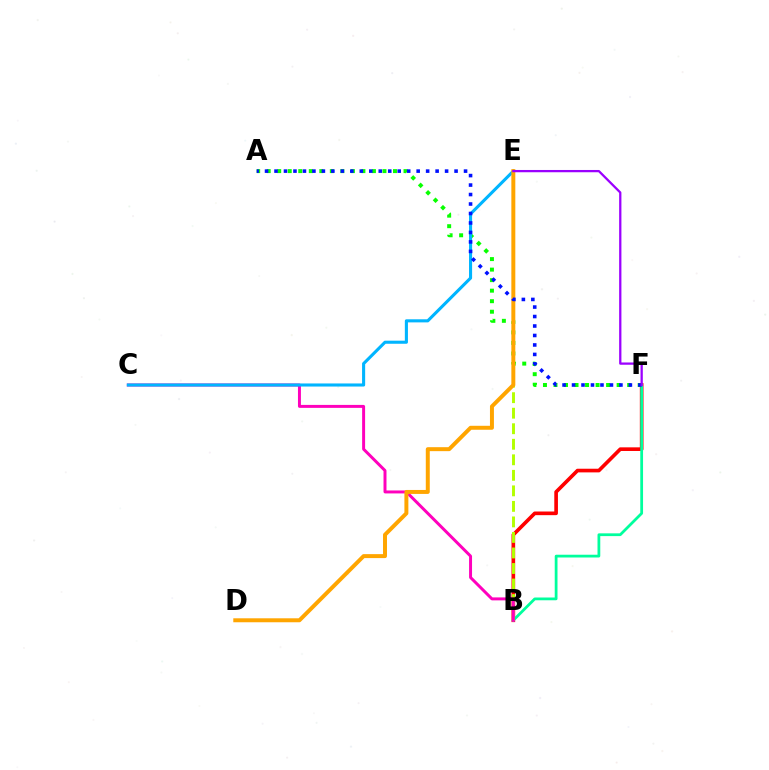{('B', 'F'): [{'color': '#ff0000', 'line_style': 'solid', 'thickness': 2.63}, {'color': '#00ff9d', 'line_style': 'solid', 'thickness': 1.99}], ('A', 'F'): [{'color': '#08ff00', 'line_style': 'dotted', 'thickness': 2.86}, {'color': '#0010ff', 'line_style': 'dotted', 'thickness': 2.57}], ('B', 'E'): [{'color': '#b3ff00', 'line_style': 'dashed', 'thickness': 2.11}], ('B', 'C'): [{'color': '#ff00bd', 'line_style': 'solid', 'thickness': 2.13}], ('C', 'E'): [{'color': '#00b5ff', 'line_style': 'solid', 'thickness': 2.22}], ('D', 'E'): [{'color': '#ffa500', 'line_style': 'solid', 'thickness': 2.86}], ('E', 'F'): [{'color': '#9b00ff', 'line_style': 'solid', 'thickness': 1.64}]}